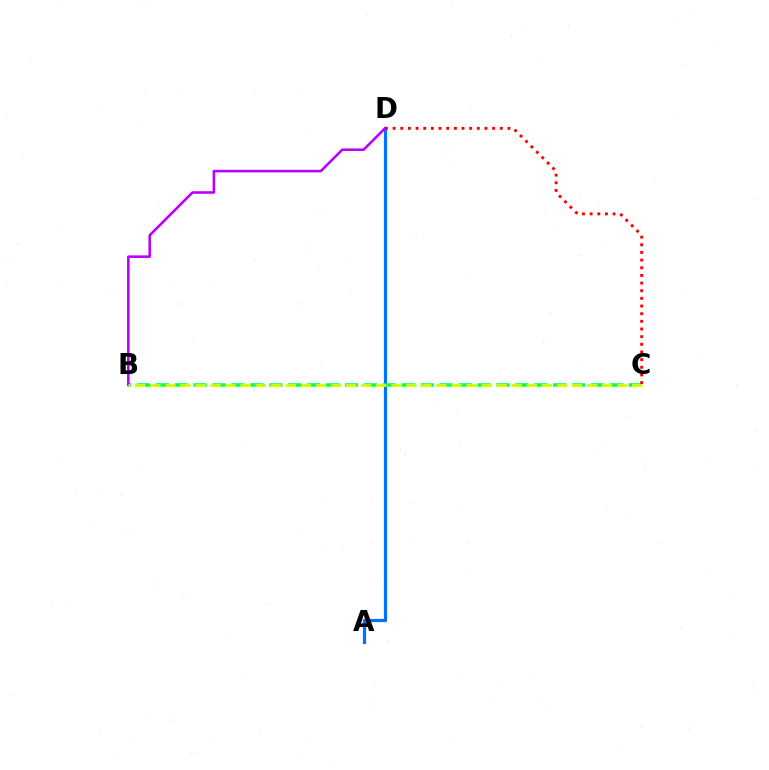{('A', 'D'): [{'color': '#0074ff', 'line_style': 'solid', 'thickness': 2.31}], ('B', 'C'): [{'color': '#00ff5c', 'line_style': 'dashed', 'thickness': 2.57}, {'color': '#d1ff00', 'line_style': 'dashed', 'thickness': 2.05}], ('C', 'D'): [{'color': '#ff0000', 'line_style': 'dotted', 'thickness': 2.08}], ('B', 'D'): [{'color': '#b900ff', 'line_style': 'solid', 'thickness': 1.86}]}